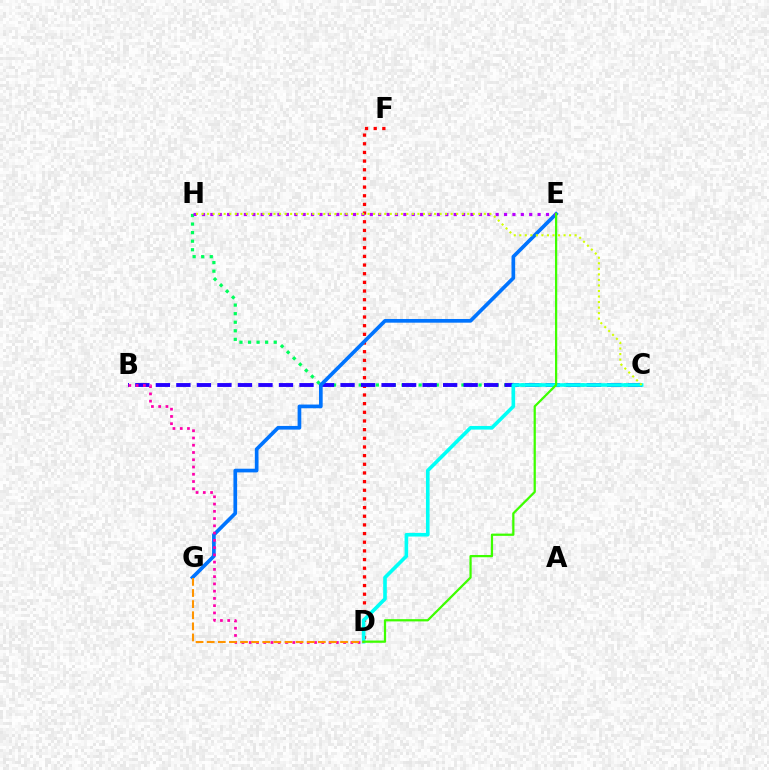{('D', 'F'): [{'color': '#ff0000', 'line_style': 'dotted', 'thickness': 2.35}], ('C', 'H'): [{'color': '#00ff5c', 'line_style': 'dotted', 'thickness': 2.33}, {'color': '#d1ff00', 'line_style': 'dotted', 'thickness': 1.5}], ('B', 'C'): [{'color': '#2500ff', 'line_style': 'dashed', 'thickness': 2.79}], ('E', 'G'): [{'color': '#0074ff', 'line_style': 'solid', 'thickness': 2.65}], ('C', 'D'): [{'color': '#00fff6', 'line_style': 'solid', 'thickness': 2.61}], ('B', 'D'): [{'color': '#ff00ac', 'line_style': 'dotted', 'thickness': 1.97}], ('D', 'G'): [{'color': '#ff9400', 'line_style': 'dashed', 'thickness': 1.51}], ('E', 'H'): [{'color': '#b900ff', 'line_style': 'dotted', 'thickness': 2.28}], ('D', 'E'): [{'color': '#3dff00', 'line_style': 'solid', 'thickness': 1.62}]}